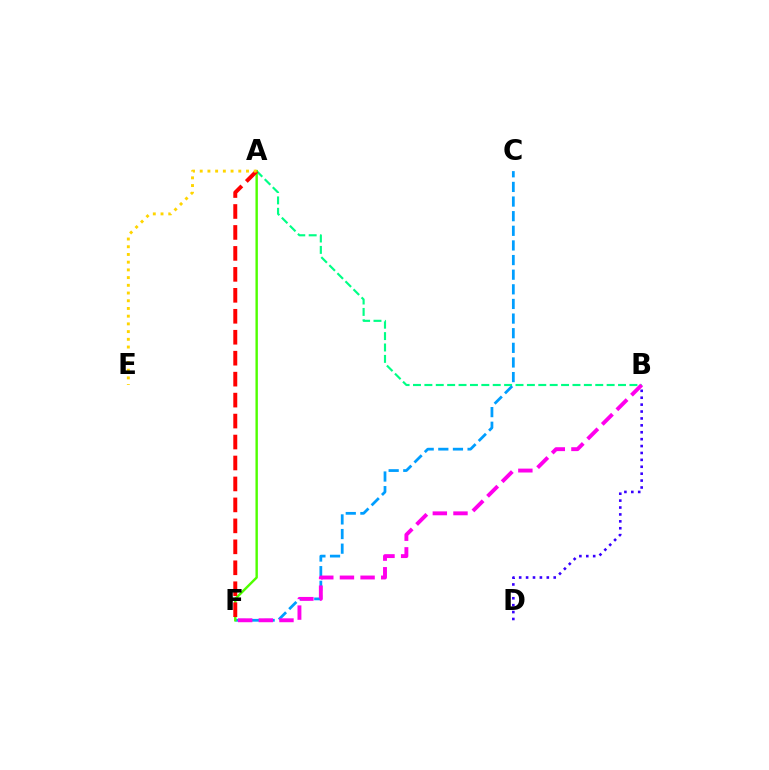{('A', 'B'): [{'color': '#00ff86', 'line_style': 'dashed', 'thickness': 1.55}], ('C', 'F'): [{'color': '#009eff', 'line_style': 'dashed', 'thickness': 1.99}], ('A', 'F'): [{'color': '#4fff00', 'line_style': 'solid', 'thickness': 1.73}, {'color': '#ff0000', 'line_style': 'dashed', 'thickness': 2.85}], ('B', 'D'): [{'color': '#3700ff', 'line_style': 'dotted', 'thickness': 1.88}], ('B', 'F'): [{'color': '#ff00ed', 'line_style': 'dashed', 'thickness': 2.81}], ('A', 'E'): [{'color': '#ffd500', 'line_style': 'dotted', 'thickness': 2.1}]}